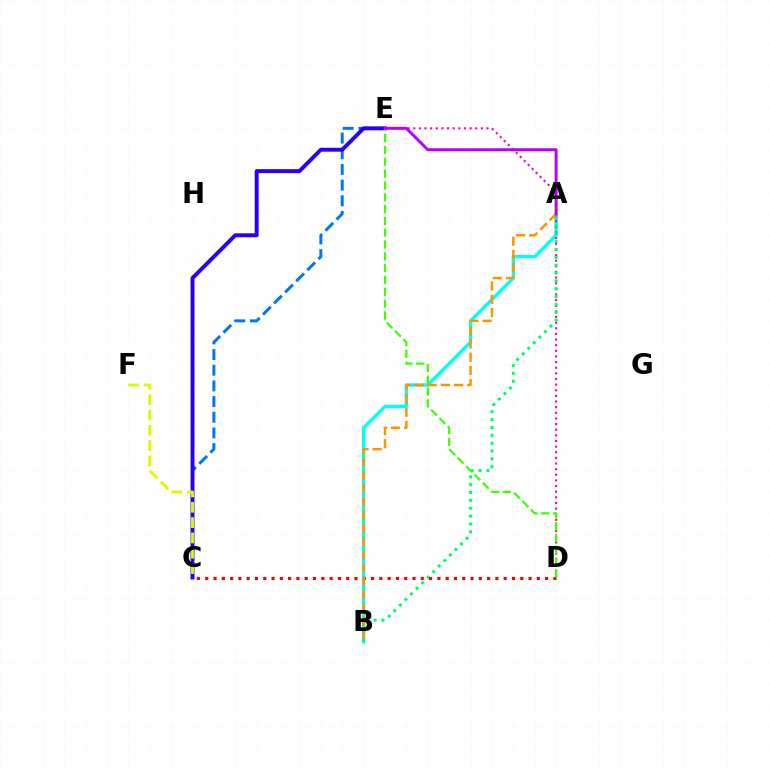{('A', 'B'): [{'color': '#00fff6', 'line_style': 'solid', 'thickness': 2.43}, {'color': '#00ff5c', 'line_style': 'dotted', 'thickness': 2.14}, {'color': '#ff9400', 'line_style': 'dashed', 'thickness': 1.8}], ('D', 'E'): [{'color': '#ff00ac', 'line_style': 'dotted', 'thickness': 1.53}, {'color': '#3dff00', 'line_style': 'dashed', 'thickness': 1.61}], ('C', 'E'): [{'color': '#0074ff', 'line_style': 'dashed', 'thickness': 2.13}, {'color': '#2500ff', 'line_style': 'solid', 'thickness': 2.82}], ('C', 'D'): [{'color': '#ff0000', 'line_style': 'dotted', 'thickness': 2.25}], ('A', 'E'): [{'color': '#b900ff', 'line_style': 'solid', 'thickness': 2.12}], ('C', 'F'): [{'color': '#d1ff00', 'line_style': 'dashed', 'thickness': 2.08}]}